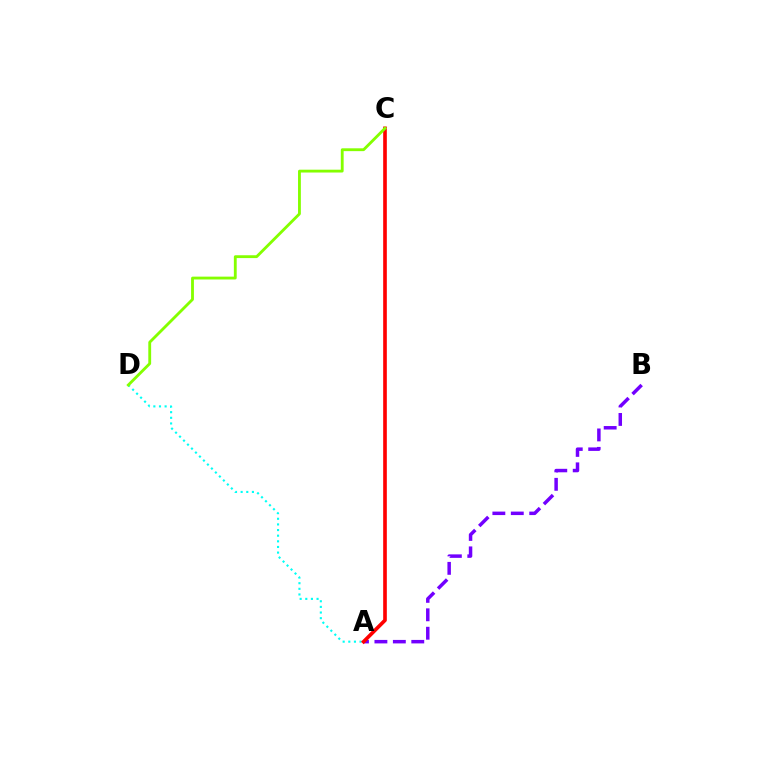{('A', 'B'): [{'color': '#7200ff', 'line_style': 'dashed', 'thickness': 2.5}], ('A', 'D'): [{'color': '#00fff6', 'line_style': 'dotted', 'thickness': 1.53}], ('A', 'C'): [{'color': '#ff0000', 'line_style': 'solid', 'thickness': 2.63}], ('C', 'D'): [{'color': '#84ff00', 'line_style': 'solid', 'thickness': 2.04}]}